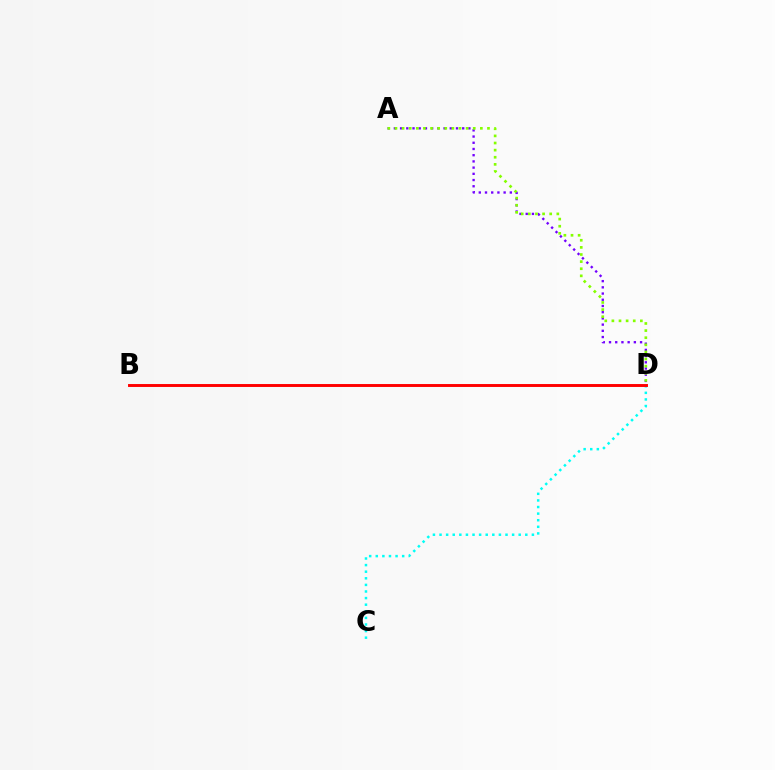{('C', 'D'): [{'color': '#00fff6', 'line_style': 'dotted', 'thickness': 1.79}], ('A', 'D'): [{'color': '#7200ff', 'line_style': 'dotted', 'thickness': 1.69}, {'color': '#84ff00', 'line_style': 'dotted', 'thickness': 1.93}], ('B', 'D'): [{'color': '#ff0000', 'line_style': 'solid', 'thickness': 2.1}]}